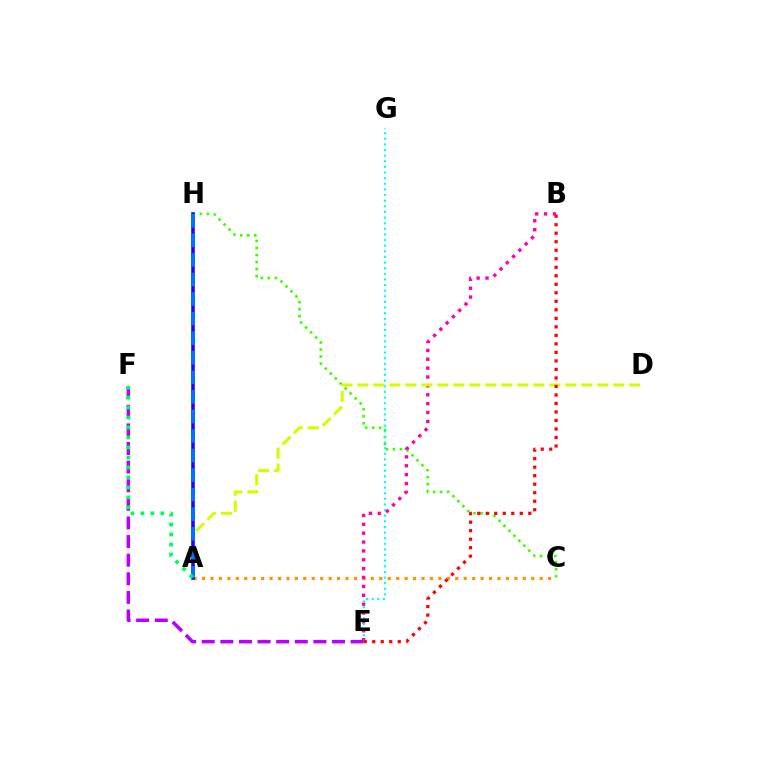{('C', 'H'): [{'color': '#3dff00', 'line_style': 'dotted', 'thickness': 1.91}], ('A', 'C'): [{'color': '#ff9400', 'line_style': 'dotted', 'thickness': 2.29}], ('B', 'E'): [{'color': '#ff00ac', 'line_style': 'dotted', 'thickness': 2.41}, {'color': '#ff0000', 'line_style': 'dotted', 'thickness': 2.31}], ('E', 'G'): [{'color': '#00fff6', 'line_style': 'dotted', 'thickness': 1.53}], ('A', 'D'): [{'color': '#d1ff00', 'line_style': 'dashed', 'thickness': 2.17}], ('A', 'H'): [{'color': '#2500ff', 'line_style': 'solid', 'thickness': 2.57}, {'color': '#0074ff', 'line_style': 'dashed', 'thickness': 2.66}], ('E', 'F'): [{'color': '#b900ff', 'line_style': 'dashed', 'thickness': 2.53}], ('A', 'F'): [{'color': '#00ff5c', 'line_style': 'dotted', 'thickness': 2.71}]}